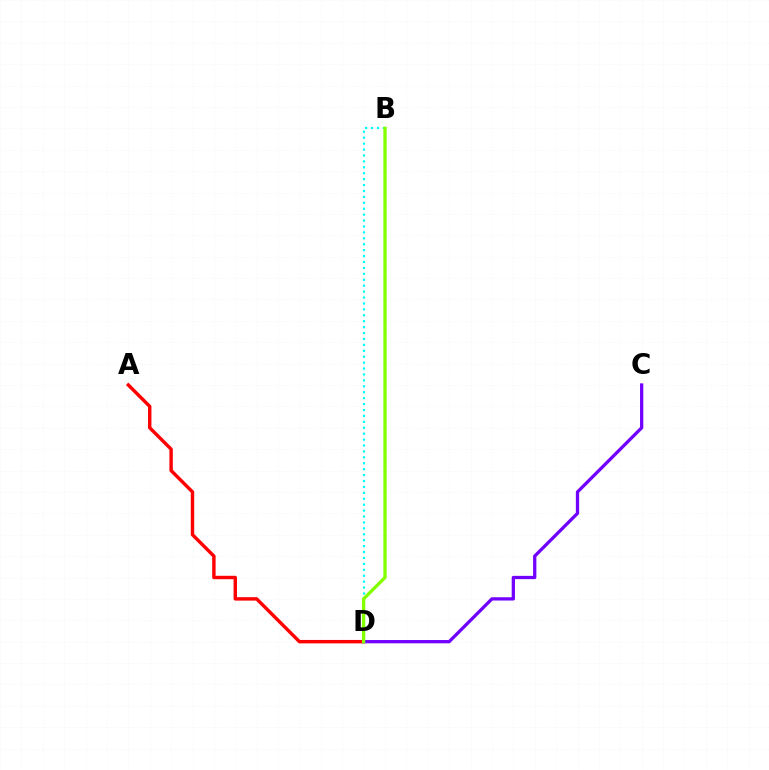{('B', 'D'): [{'color': '#00fff6', 'line_style': 'dotted', 'thickness': 1.61}, {'color': '#84ff00', 'line_style': 'solid', 'thickness': 2.39}], ('A', 'D'): [{'color': '#ff0000', 'line_style': 'solid', 'thickness': 2.46}], ('C', 'D'): [{'color': '#7200ff', 'line_style': 'solid', 'thickness': 2.36}]}